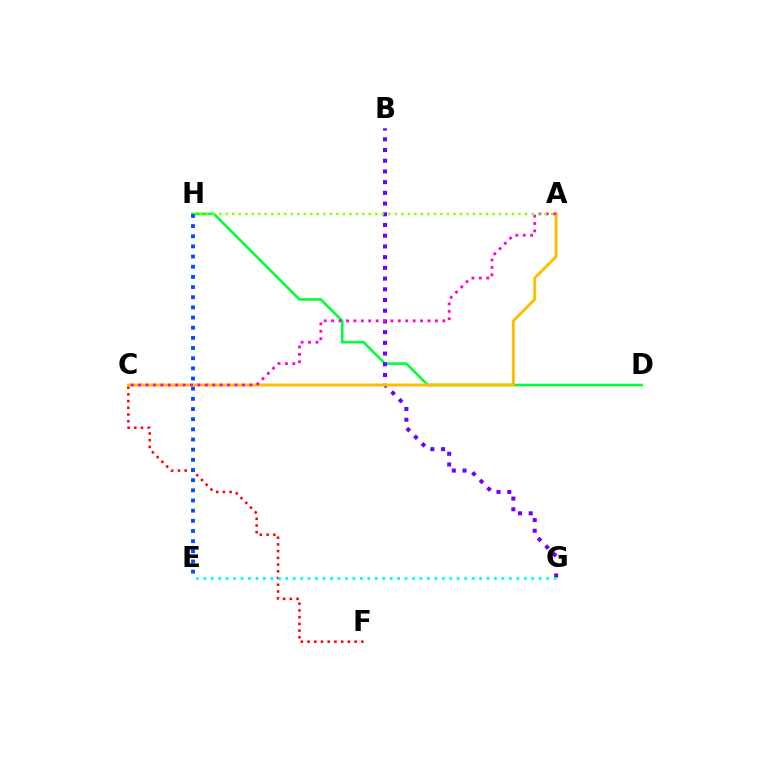{('D', 'H'): [{'color': '#00ff39', 'line_style': 'solid', 'thickness': 1.9}], ('B', 'G'): [{'color': '#7200ff', 'line_style': 'dotted', 'thickness': 2.91}], ('C', 'F'): [{'color': '#ff0000', 'line_style': 'dotted', 'thickness': 1.83}], ('A', 'C'): [{'color': '#ffbd00', 'line_style': 'solid', 'thickness': 2.1}, {'color': '#ff00cf', 'line_style': 'dotted', 'thickness': 2.01}], ('E', 'G'): [{'color': '#00fff6', 'line_style': 'dotted', 'thickness': 2.02}], ('A', 'H'): [{'color': '#84ff00', 'line_style': 'dotted', 'thickness': 1.77}], ('E', 'H'): [{'color': '#004bff', 'line_style': 'dotted', 'thickness': 2.76}]}